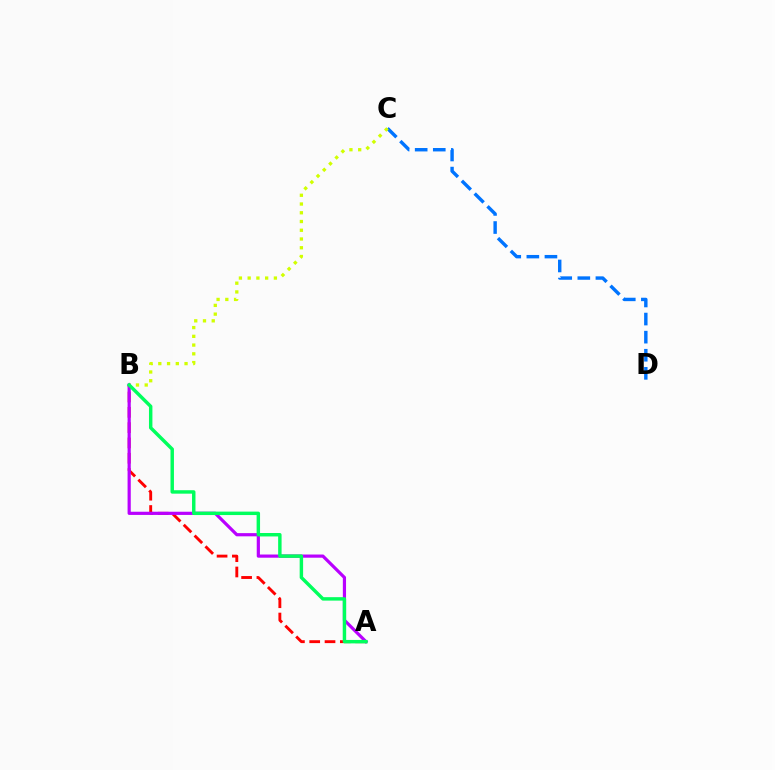{('A', 'B'): [{'color': '#ff0000', 'line_style': 'dashed', 'thickness': 2.08}, {'color': '#b900ff', 'line_style': 'solid', 'thickness': 2.3}, {'color': '#00ff5c', 'line_style': 'solid', 'thickness': 2.48}], ('C', 'D'): [{'color': '#0074ff', 'line_style': 'dashed', 'thickness': 2.46}], ('B', 'C'): [{'color': '#d1ff00', 'line_style': 'dotted', 'thickness': 2.38}]}